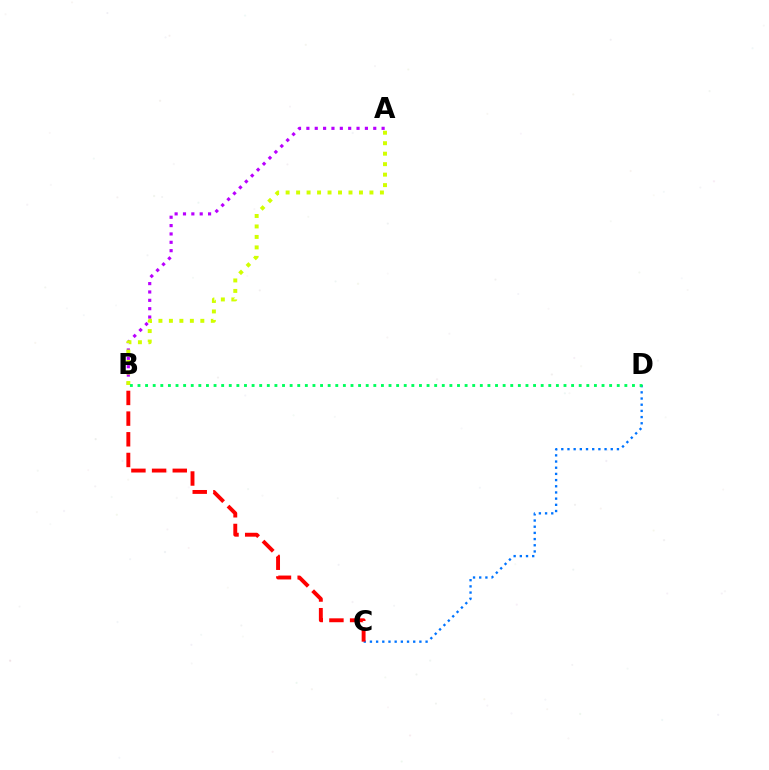{('C', 'D'): [{'color': '#0074ff', 'line_style': 'dotted', 'thickness': 1.68}], ('A', 'B'): [{'color': '#b900ff', 'line_style': 'dotted', 'thickness': 2.27}, {'color': '#d1ff00', 'line_style': 'dotted', 'thickness': 2.85}], ('B', 'C'): [{'color': '#ff0000', 'line_style': 'dashed', 'thickness': 2.81}], ('B', 'D'): [{'color': '#00ff5c', 'line_style': 'dotted', 'thickness': 2.07}]}